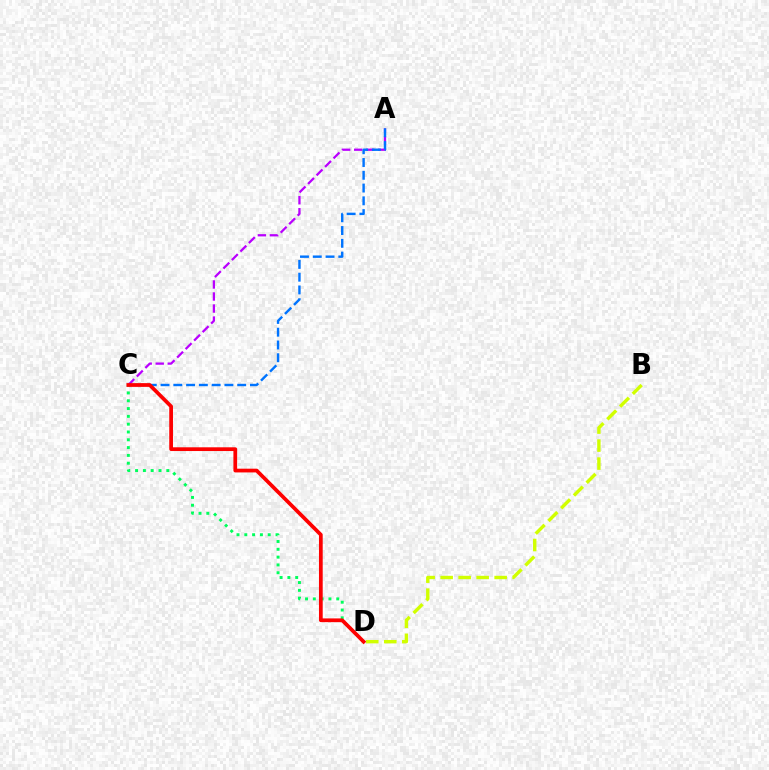{('A', 'C'): [{'color': '#b900ff', 'line_style': 'dashed', 'thickness': 1.63}, {'color': '#0074ff', 'line_style': 'dashed', 'thickness': 1.74}], ('C', 'D'): [{'color': '#00ff5c', 'line_style': 'dotted', 'thickness': 2.12}, {'color': '#ff0000', 'line_style': 'solid', 'thickness': 2.69}], ('B', 'D'): [{'color': '#d1ff00', 'line_style': 'dashed', 'thickness': 2.45}]}